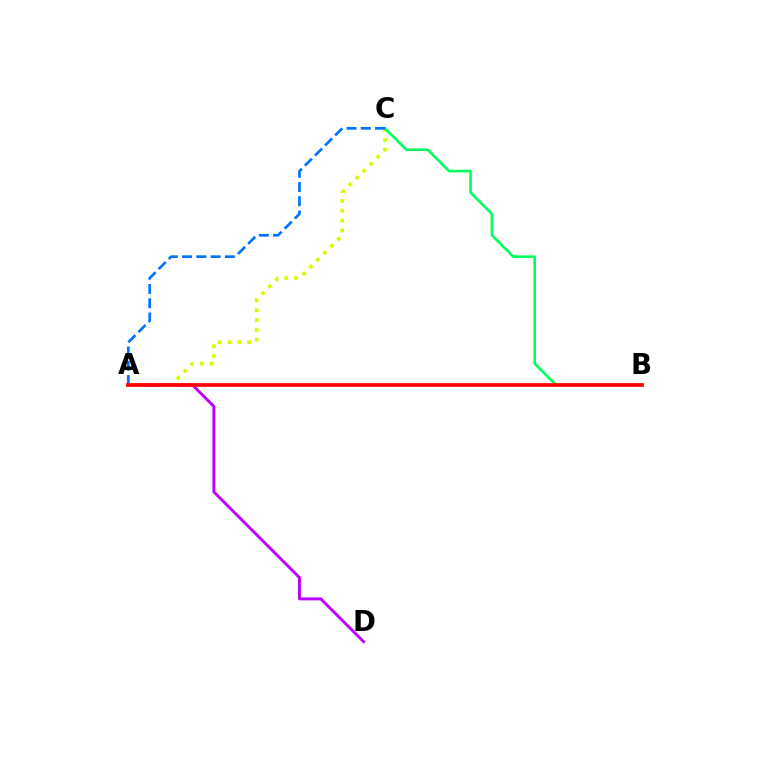{('A', 'D'): [{'color': '#b900ff', 'line_style': 'solid', 'thickness': 2.11}], ('A', 'C'): [{'color': '#d1ff00', 'line_style': 'dotted', 'thickness': 2.67}, {'color': '#0074ff', 'line_style': 'dashed', 'thickness': 1.94}], ('B', 'C'): [{'color': '#00ff5c', 'line_style': 'solid', 'thickness': 1.89}], ('A', 'B'): [{'color': '#ff0000', 'line_style': 'solid', 'thickness': 2.65}]}